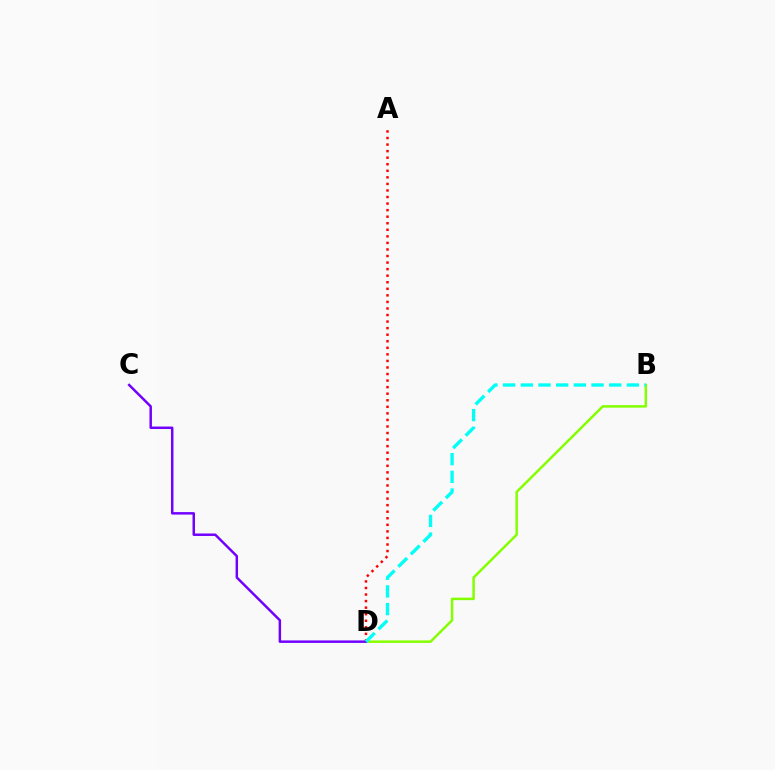{('A', 'D'): [{'color': '#ff0000', 'line_style': 'dotted', 'thickness': 1.78}], ('B', 'D'): [{'color': '#84ff00', 'line_style': 'solid', 'thickness': 1.79}, {'color': '#00fff6', 'line_style': 'dashed', 'thickness': 2.4}], ('C', 'D'): [{'color': '#7200ff', 'line_style': 'solid', 'thickness': 1.78}]}